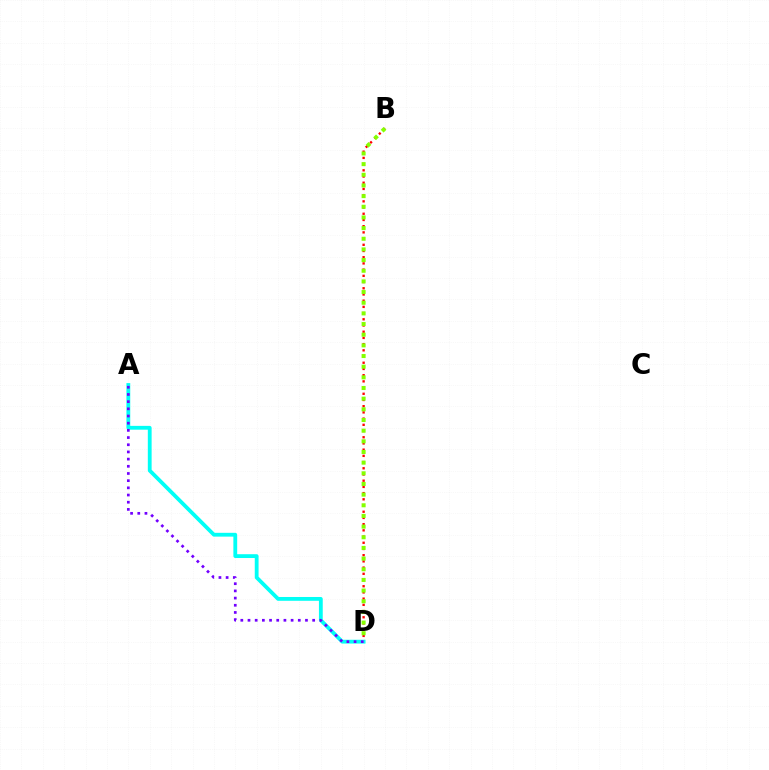{('B', 'D'): [{'color': '#ff0000', 'line_style': 'dotted', 'thickness': 1.69}, {'color': '#84ff00', 'line_style': 'dotted', 'thickness': 2.9}], ('A', 'D'): [{'color': '#00fff6', 'line_style': 'solid', 'thickness': 2.74}, {'color': '#7200ff', 'line_style': 'dotted', 'thickness': 1.95}]}